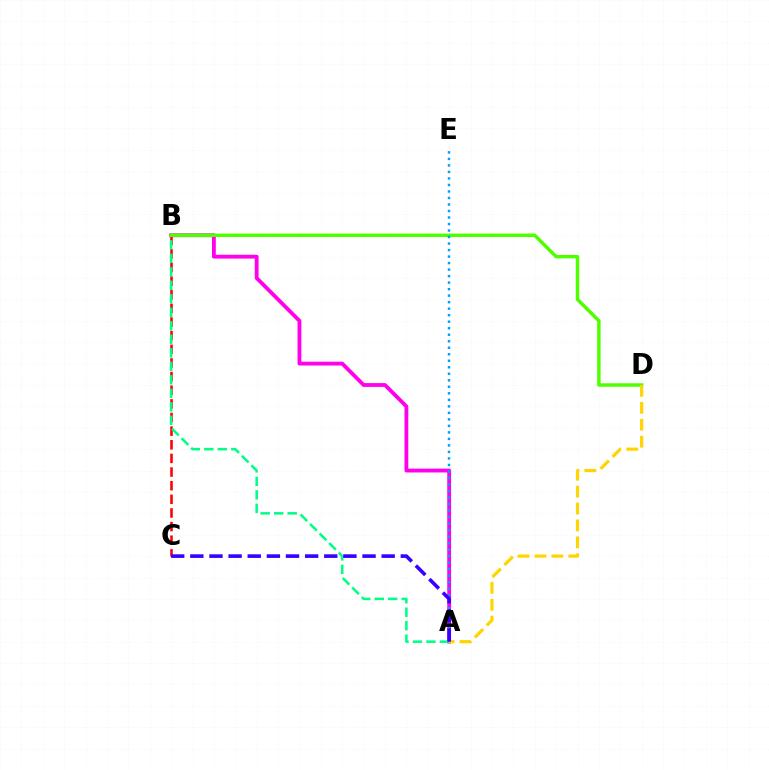{('B', 'C'): [{'color': '#ff0000', 'line_style': 'dashed', 'thickness': 1.85}], ('A', 'B'): [{'color': '#ff00ed', 'line_style': 'solid', 'thickness': 2.75}, {'color': '#00ff86', 'line_style': 'dashed', 'thickness': 1.83}], ('B', 'D'): [{'color': '#4fff00', 'line_style': 'solid', 'thickness': 2.49}], ('A', 'D'): [{'color': '#ffd500', 'line_style': 'dashed', 'thickness': 2.3}], ('A', 'E'): [{'color': '#009eff', 'line_style': 'dotted', 'thickness': 1.77}], ('A', 'C'): [{'color': '#3700ff', 'line_style': 'dashed', 'thickness': 2.6}]}